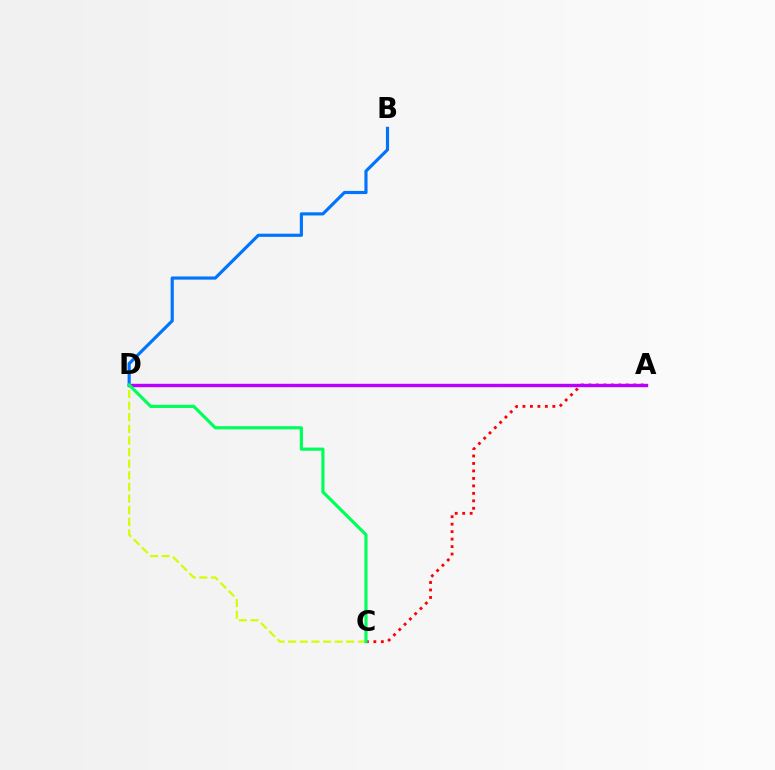{('C', 'D'): [{'color': '#d1ff00', 'line_style': 'dashed', 'thickness': 1.58}, {'color': '#00ff5c', 'line_style': 'solid', 'thickness': 2.28}], ('A', 'C'): [{'color': '#ff0000', 'line_style': 'dotted', 'thickness': 2.03}], ('B', 'D'): [{'color': '#0074ff', 'line_style': 'solid', 'thickness': 2.27}], ('A', 'D'): [{'color': '#b900ff', 'line_style': 'solid', 'thickness': 2.45}]}